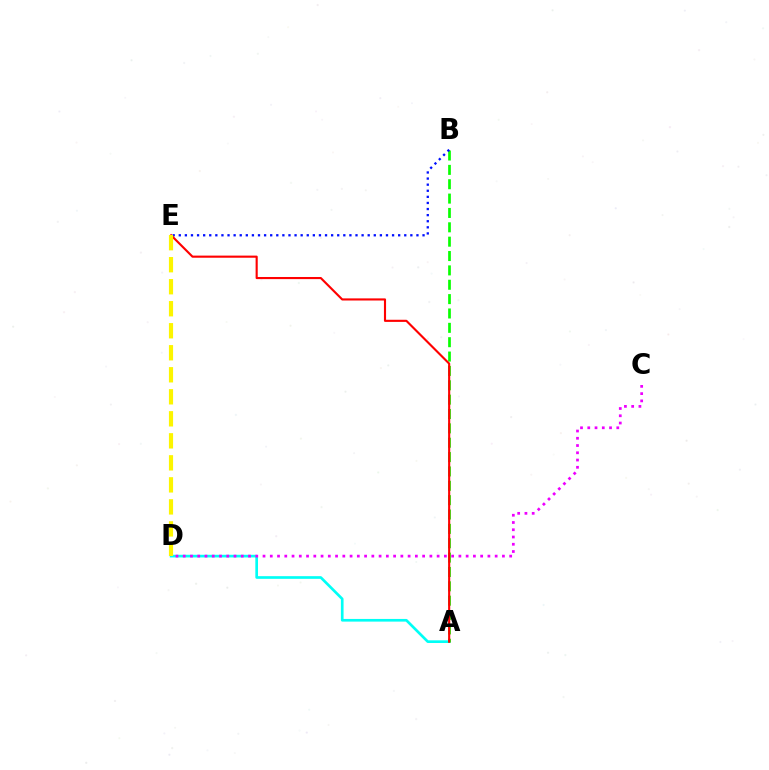{('A', 'D'): [{'color': '#00fff6', 'line_style': 'solid', 'thickness': 1.93}], ('C', 'D'): [{'color': '#ee00ff', 'line_style': 'dotted', 'thickness': 1.97}], ('A', 'B'): [{'color': '#08ff00', 'line_style': 'dashed', 'thickness': 1.95}], ('B', 'E'): [{'color': '#0010ff', 'line_style': 'dotted', 'thickness': 1.66}], ('A', 'E'): [{'color': '#ff0000', 'line_style': 'solid', 'thickness': 1.53}], ('D', 'E'): [{'color': '#fcf500', 'line_style': 'dashed', 'thickness': 2.99}]}